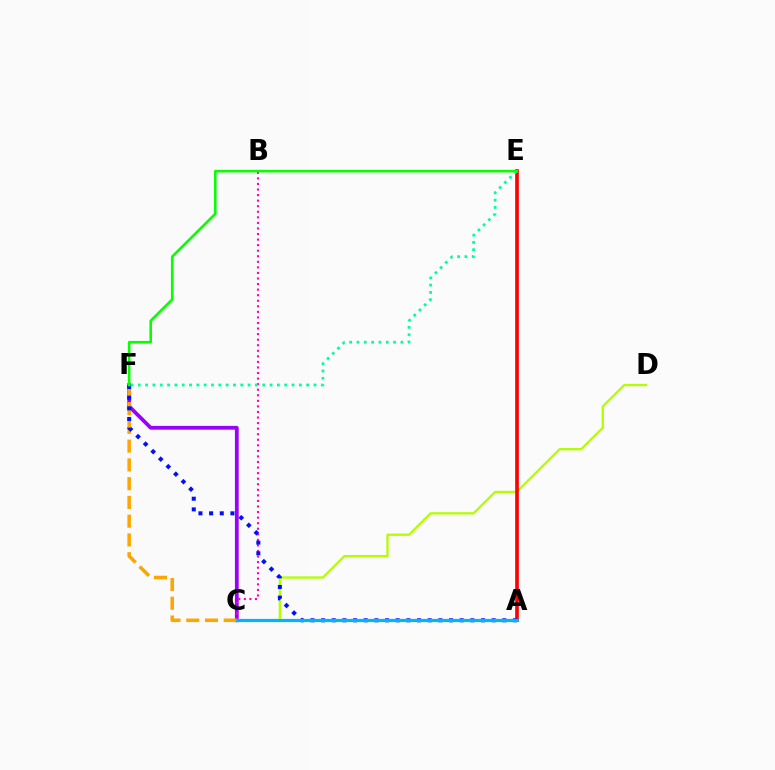{('C', 'F'): [{'color': '#9b00ff', 'line_style': 'solid', 'thickness': 2.71}, {'color': '#ffa500', 'line_style': 'dashed', 'thickness': 2.55}], ('C', 'D'): [{'color': '#b3ff00', 'line_style': 'solid', 'thickness': 1.66}], ('A', 'E'): [{'color': '#ff0000', 'line_style': 'solid', 'thickness': 2.63}], ('B', 'C'): [{'color': '#ff00bd', 'line_style': 'dotted', 'thickness': 1.51}], ('A', 'F'): [{'color': '#0010ff', 'line_style': 'dotted', 'thickness': 2.9}], ('A', 'C'): [{'color': '#00b5ff', 'line_style': 'solid', 'thickness': 2.31}], ('E', 'F'): [{'color': '#00ff9d', 'line_style': 'dotted', 'thickness': 1.99}, {'color': '#08ff00', 'line_style': 'solid', 'thickness': 1.88}]}